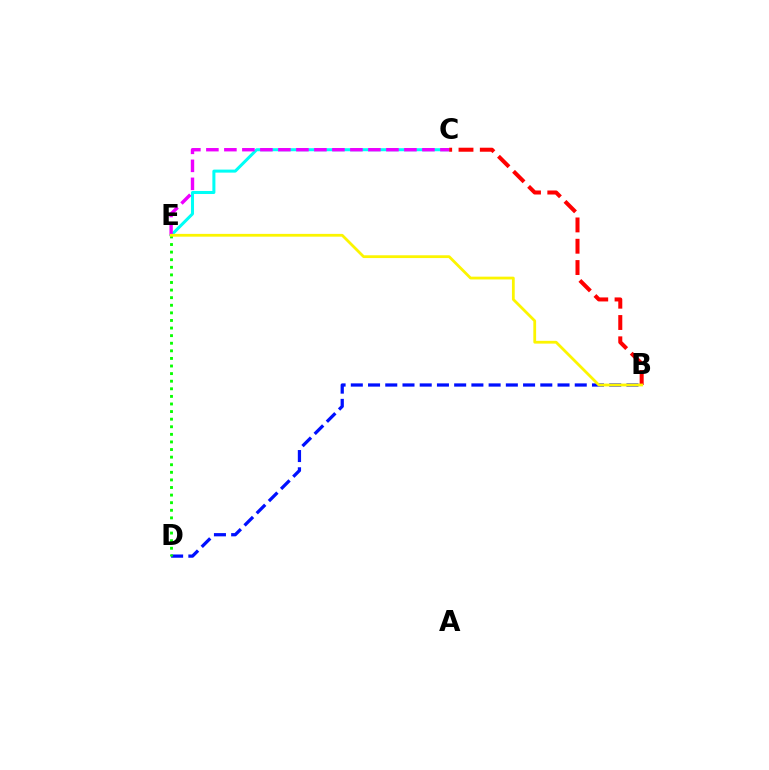{('C', 'E'): [{'color': '#00fff6', 'line_style': 'solid', 'thickness': 2.18}, {'color': '#ee00ff', 'line_style': 'dashed', 'thickness': 2.45}], ('B', 'C'): [{'color': '#ff0000', 'line_style': 'dashed', 'thickness': 2.89}], ('B', 'D'): [{'color': '#0010ff', 'line_style': 'dashed', 'thickness': 2.34}], ('D', 'E'): [{'color': '#08ff00', 'line_style': 'dotted', 'thickness': 2.06}], ('B', 'E'): [{'color': '#fcf500', 'line_style': 'solid', 'thickness': 2.0}]}